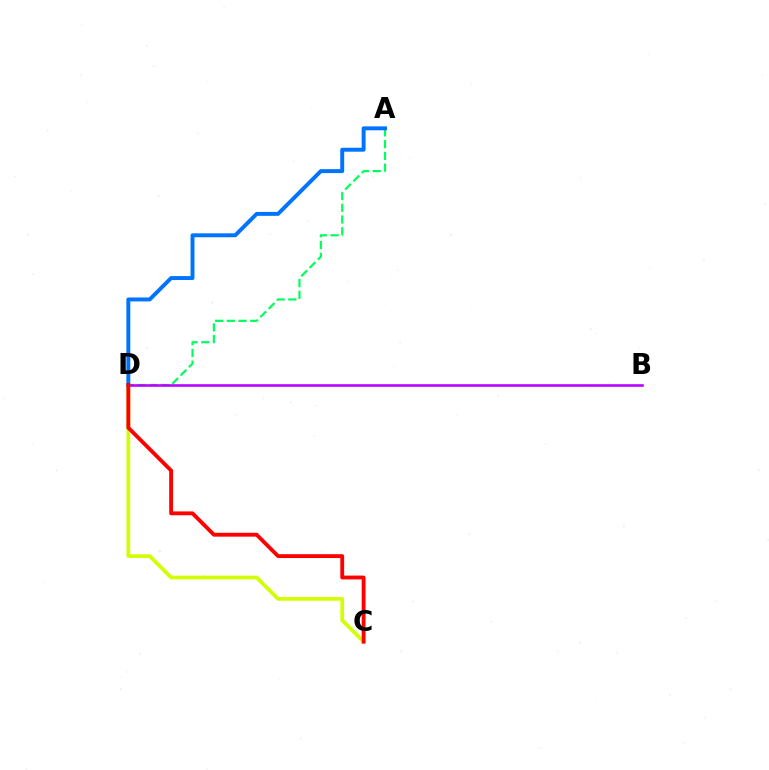{('C', 'D'): [{'color': '#d1ff00', 'line_style': 'solid', 'thickness': 2.67}, {'color': '#ff0000', 'line_style': 'solid', 'thickness': 2.77}], ('A', 'D'): [{'color': '#00ff5c', 'line_style': 'dashed', 'thickness': 1.59}, {'color': '#0074ff', 'line_style': 'solid', 'thickness': 2.83}], ('B', 'D'): [{'color': '#b900ff', 'line_style': 'solid', 'thickness': 1.86}]}